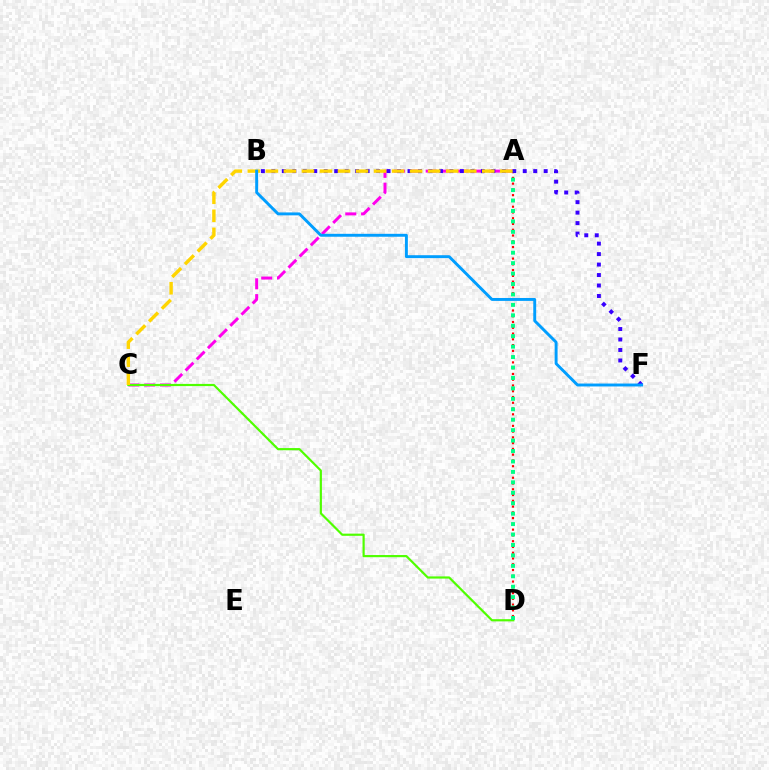{('A', 'C'): [{'color': '#ff00ed', 'line_style': 'dashed', 'thickness': 2.15}, {'color': '#ffd500', 'line_style': 'dashed', 'thickness': 2.45}], ('A', 'D'): [{'color': '#ff0000', 'line_style': 'dotted', 'thickness': 1.57}, {'color': '#00ff86', 'line_style': 'dotted', 'thickness': 2.84}], ('C', 'D'): [{'color': '#4fff00', 'line_style': 'solid', 'thickness': 1.57}], ('B', 'F'): [{'color': '#3700ff', 'line_style': 'dotted', 'thickness': 2.85}, {'color': '#009eff', 'line_style': 'solid', 'thickness': 2.1}]}